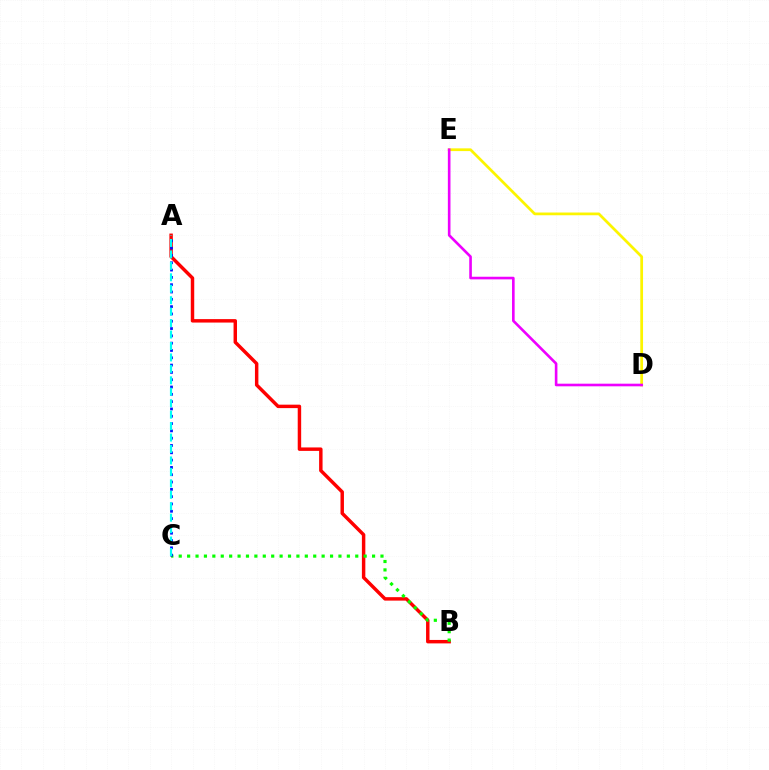{('A', 'B'): [{'color': '#ff0000', 'line_style': 'solid', 'thickness': 2.48}], ('B', 'C'): [{'color': '#08ff00', 'line_style': 'dotted', 'thickness': 2.28}], ('A', 'C'): [{'color': '#0010ff', 'line_style': 'dotted', 'thickness': 1.99}, {'color': '#00fff6', 'line_style': 'dashed', 'thickness': 1.55}], ('D', 'E'): [{'color': '#fcf500', 'line_style': 'solid', 'thickness': 1.97}, {'color': '#ee00ff', 'line_style': 'solid', 'thickness': 1.89}]}